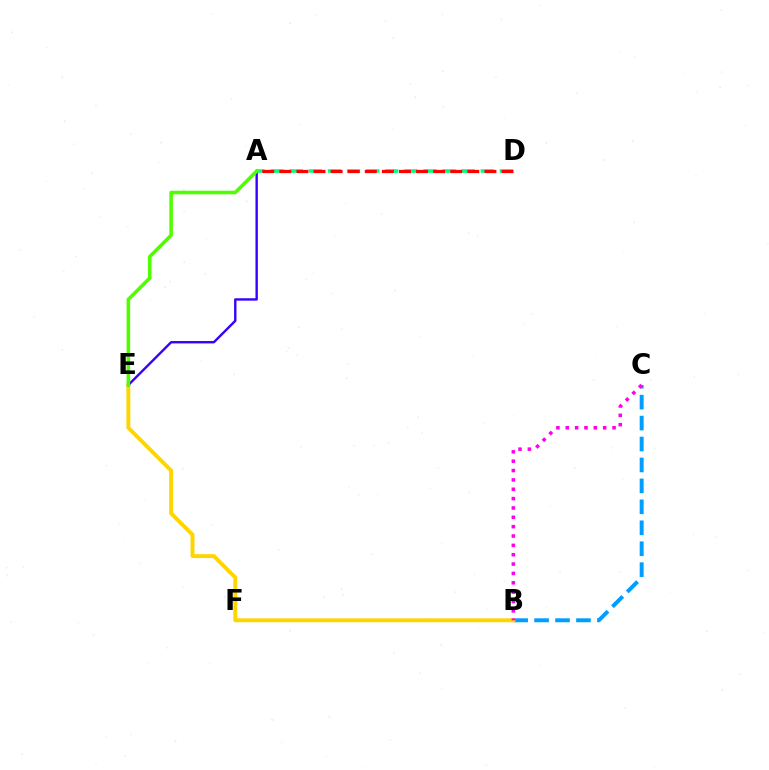{('A', 'D'): [{'color': '#00ff86', 'line_style': 'dashed', 'thickness': 2.59}, {'color': '#ff0000', 'line_style': 'dashed', 'thickness': 2.32}], ('B', 'C'): [{'color': '#009eff', 'line_style': 'dashed', 'thickness': 2.84}, {'color': '#ff00ed', 'line_style': 'dotted', 'thickness': 2.54}], ('B', 'E'): [{'color': '#ffd500', 'line_style': 'solid', 'thickness': 2.82}], ('A', 'E'): [{'color': '#3700ff', 'line_style': 'solid', 'thickness': 1.72}, {'color': '#4fff00', 'line_style': 'solid', 'thickness': 2.57}]}